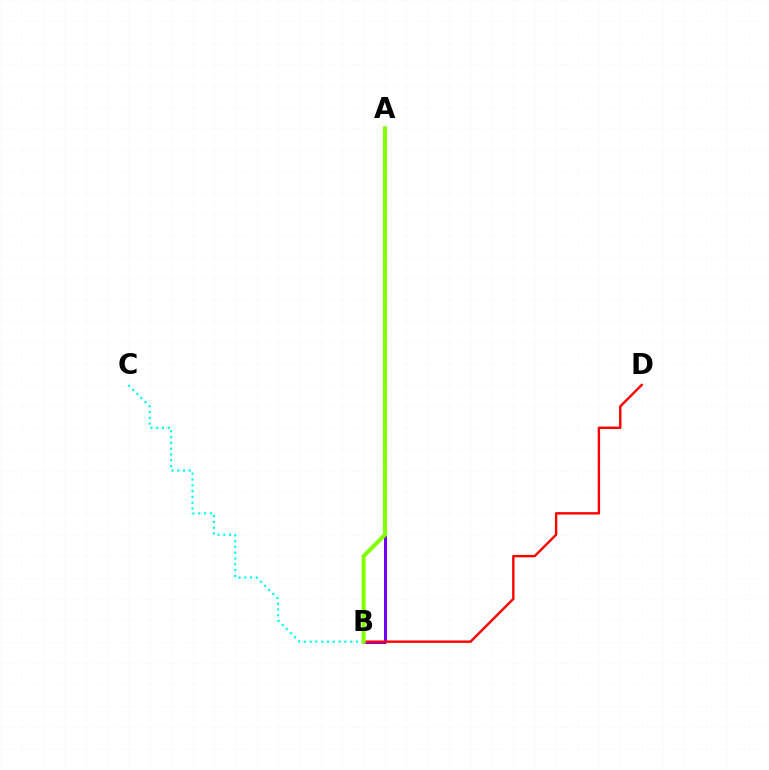{('B', 'C'): [{'color': '#00fff6', 'line_style': 'dotted', 'thickness': 1.58}], ('A', 'B'): [{'color': '#7200ff', 'line_style': 'solid', 'thickness': 2.14}, {'color': '#84ff00', 'line_style': 'solid', 'thickness': 2.96}], ('B', 'D'): [{'color': '#ff0000', 'line_style': 'solid', 'thickness': 1.73}]}